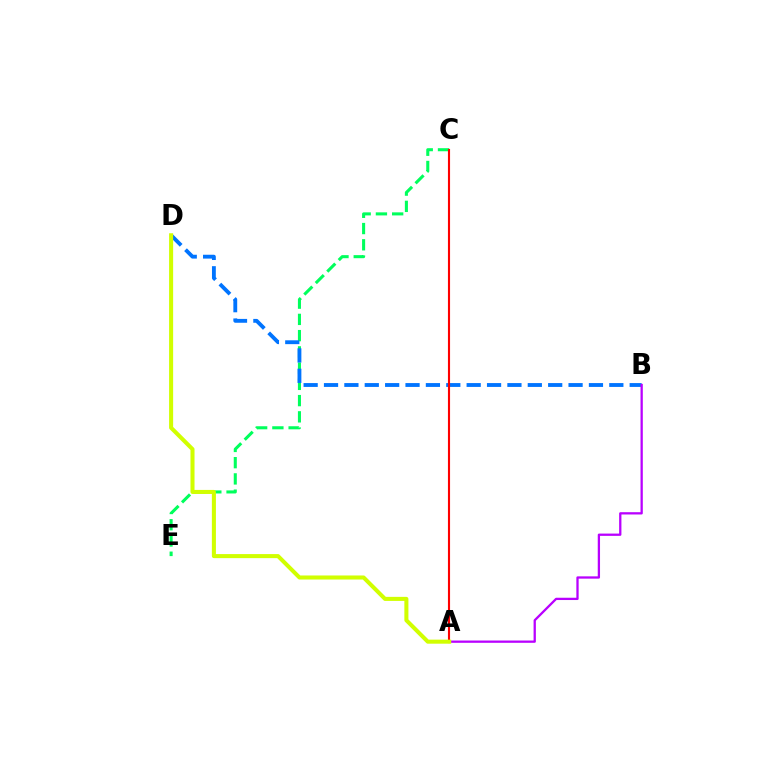{('C', 'E'): [{'color': '#00ff5c', 'line_style': 'dashed', 'thickness': 2.21}], ('B', 'D'): [{'color': '#0074ff', 'line_style': 'dashed', 'thickness': 2.77}], ('A', 'C'): [{'color': '#ff0000', 'line_style': 'solid', 'thickness': 1.53}], ('A', 'B'): [{'color': '#b900ff', 'line_style': 'solid', 'thickness': 1.65}], ('A', 'D'): [{'color': '#d1ff00', 'line_style': 'solid', 'thickness': 2.91}]}